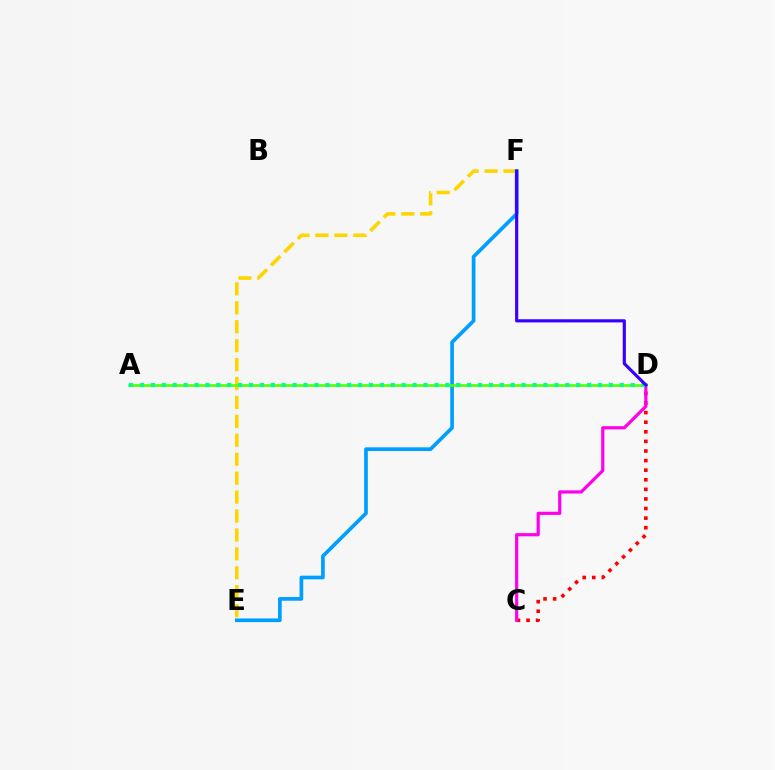{('E', 'F'): [{'color': '#ffd500', 'line_style': 'dashed', 'thickness': 2.57}, {'color': '#009eff', 'line_style': 'solid', 'thickness': 2.65}], ('C', 'D'): [{'color': '#ff0000', 'line_style': 'dotted', 'thickness': 2.61}, {'color': '#ff00ed', 'line_style': 'solid', 'thickness': 2.3}], ('A', 'D'): [{'color': '#4fff00', 'line_style': 'solid', 'thickness': 1.86}, {'color': '#00ff86', 'line_style': 'dotted', 'thickness': 2.96}], ('D', 'F'): [{'color': '#3700ff', 'line_style': 'solid', 'thickness': 2.28}]}